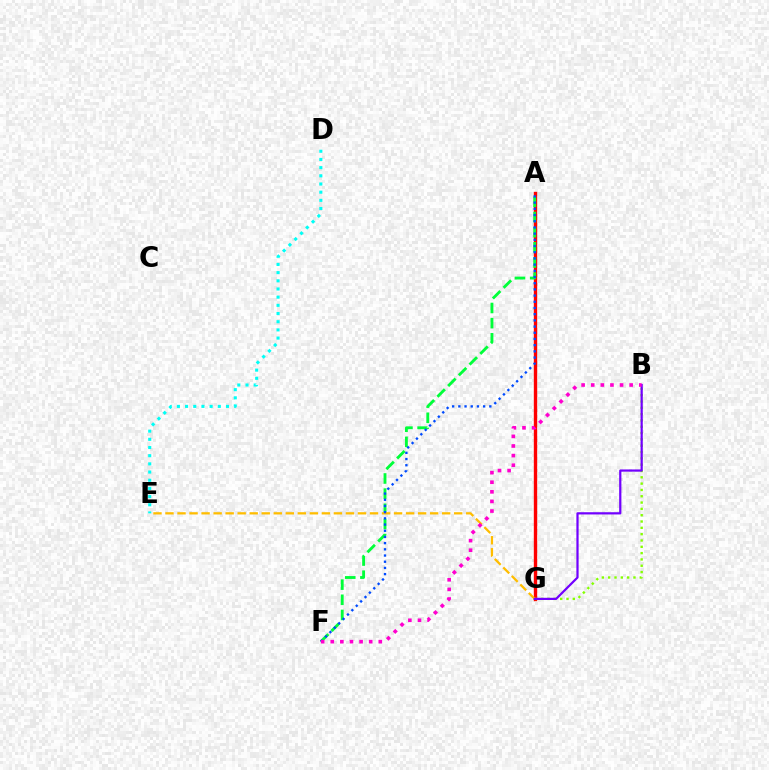{('A', 'G'): [{'color': '#ff0000', 'line_style': 'solid', 'thickness': 2.42}], ('B', 'G'): [{'color': '#84ff00', 'line_style': 'dotted', 'thickness': 1.72}, {'color': '#7200ff', 'line_style': 'solid', 'thickness': 1.6}], ('A', 'F'): [{'color': '#00ff39', 'line_style': 'dashed', 'thickness': 2.06}, {'color': '#004bff', 'line_style': 'dotted', 'thickness': 1.68}], ('D', 'E'): [{'color': '#00fff6', 'line_style': 'dotted', 'thickness': 2.22}], ('E', 'G'): [{'color': '#ffbd00', 'line_style': 'dashed', 'thickness': 1.63}], ('B', 'F'): [{'color': '#ff00cf', 'line_style': 'dotted', 'thickness': 2.61}]}